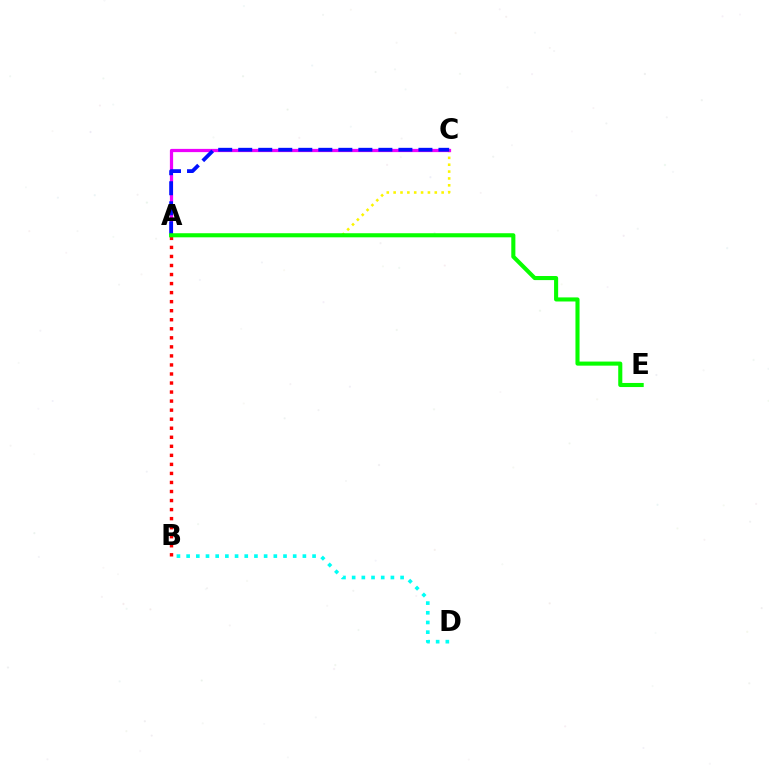{('A', 'C'): [{'color': '#fcf500', 'line_style': 'dotted', 'thickness': 1.86}, {'color': '#ee00ff', 'line_style': 'solid', 'thickness': 2.33}, {'color': '#0010ff', 'line_style': 'dashed', 'thickness': 2.72}], ('A', 'B'): [{'color': '#ff0000', 'line_style': 'dotted', 'thickness': 2.46}], ('A', 'E'): [{'color': '#08ff00', 'line_style': 'solid', 'thickness': 2.94}], ('B', 'D'): [{'color': '#00fff6', 'line_style': 'dotted', 'thickness': 2.63}]}